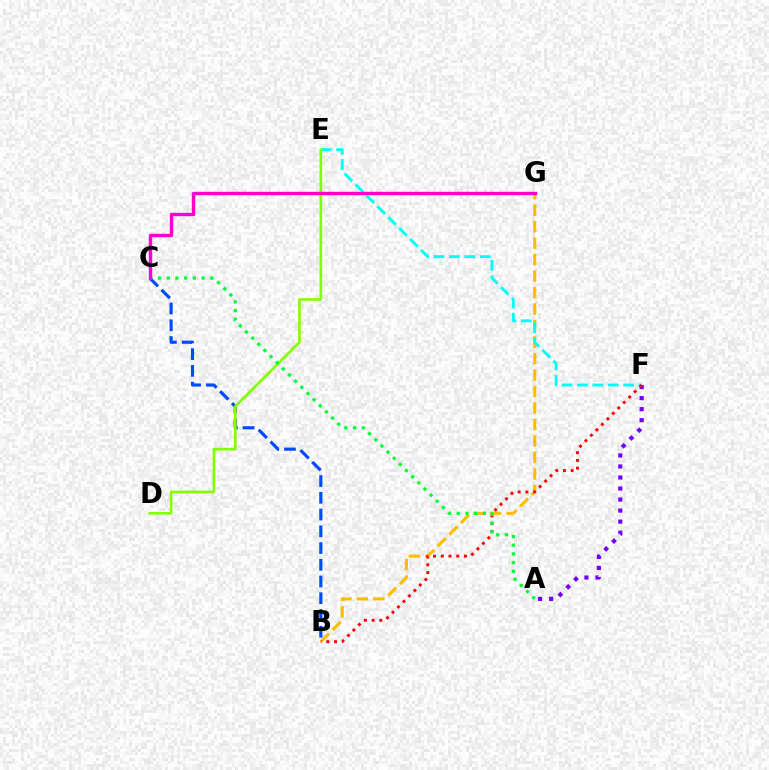{('A', 'F'): [{'color': '#7200ff', 'line_style': 'dotted', 'thickness': 3.0}], ('B', 'G'): [{'color': '#ffbd00', 'line_style': 'dashed', 'thickness': 2.24}], ('E', 'F'): [{'color': '#00fff6', 'line_style': 'dashed', 'thickness': 2.09}], ('B', 'F'): [{'color': '#ff0000', 'line_style': 'dotted', 'thickness': 2.1}], ('B', 'C'): [{'color': '#004bff', 'line_style': 'dashed', 'thickness': 2.27}], ('D', 'E'): [{'color': '#84ff00', 'line_style': 'solid', 'thickness': 1.9}], ('A', 'C'): [{'color': '#00ff39', 'line_style': 'dotted', 'thickness': 2.36}], ('C', 'G'): [{'color': '#ff00cf', 'line_style': 'solid', 'thickness': 2.44}]}